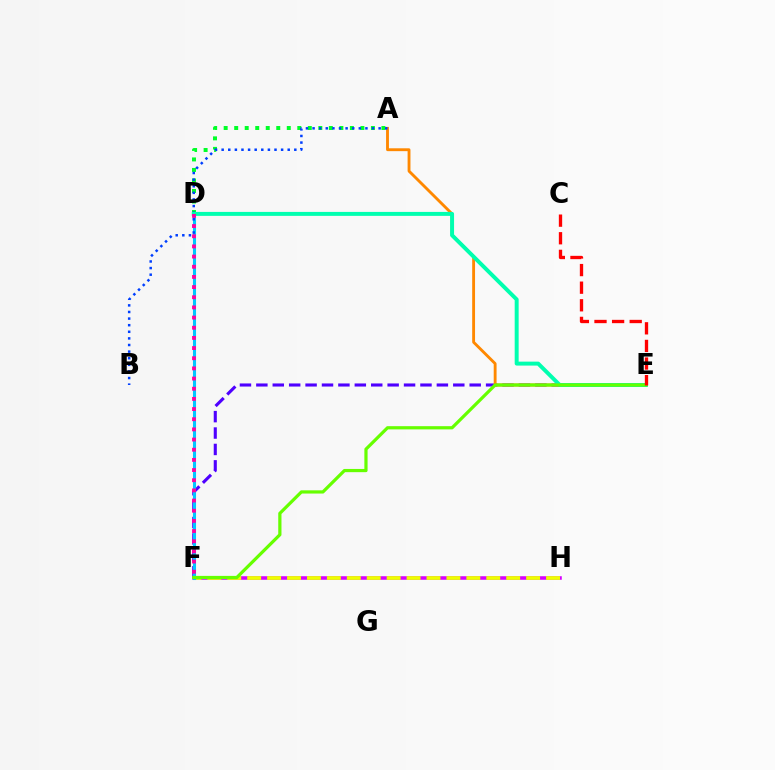{('E', 'F'): [{'color': '#4f00ff', 'line_style': 'dashed', 'thickness': 2.23}, {'color': '#66ff00', 'line_style': 'solid', 'thickness': 2.31}], ('F', 'H'): [{'color': '#d600ff', 'line_style': 'solid', 'thickness': 2.55}, {'color': '#eeff00', 'line_style': 'dashed', 'thickness': 2.71}], ('D', 'F'): [{'color': '#00c7ff', 'line_style': 'solid', 'thickness': 2.22}, {'color': '#ff00a0', 'line_style': 'dotted', 'thickness': 2.76}], ('A', 'D'): [{'color': '#00ff27', 'line_style': 'dotted', 'thickness': 2.86}], ('A', 'E'): [{'color': '#ff8800', 'line_style': 'solid', 'thickness': 2.06}], ('A', 'B'): [{'color': '#003fff', 'line_style': 'dotted', 'thickness': 1.8}], ('D', 'E'): [{'color': '#00ffaf', 'line_style': 'solid', 'thickness': 2.85}], ('C', 'E'): [{'color': '#ff0000', 'line_style': 'dashed', 'thickness': 2.39}]}